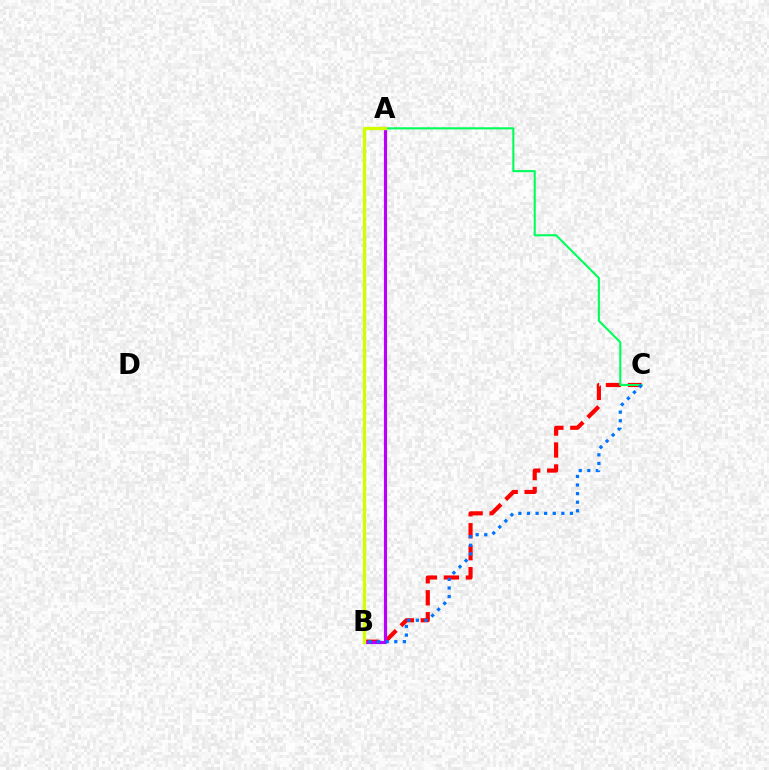{('B', 'C'): [{'color': '#ff0000', 'line_style': 'dashed', 'thickness': 2.98}, {'color': '#0074ff', 'line_style': 'dotted', 'thickness': 2.33}], ('A', 'B'): [{'color': '#b900ff', 'line_style': 'solid', 'thickness': 2.27}, {'color': '#d1ff00', 'line_style': 'solid', 'thickness': 2.38}], ('A', 'C'): [{'color': '#00ff5c', 'line_style': 'solid', 'thickness': 1.51}]}